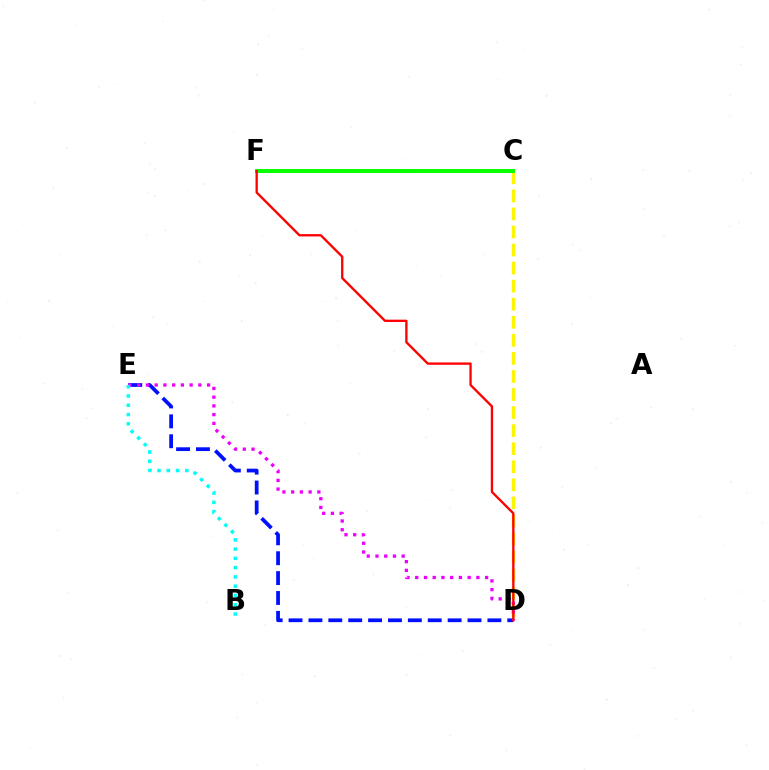{('D', 'E'): [{'color': '#0010ff', 'line_style': 'dashed', 'thickness': 2.7}, {'color': '#ee00ff', 'line_style': 'dotted', 'thickness': 2.37}], ('C', 'D'): [{'color': '#fcf500', 'line_style': 'dashed', 'thickness': 2.45}], ('C', 'F'): [{'color': '#08ff00', 'line_style': 'solid', 'thickness': 2.87}], ('D', 'F'): [{'color': '#ff0000', 'line_style': 'solid', 'thickness': 1.67}], ('B', 'E'): [{'color': '#00fff6', 'line_style': 'dotted', 'thickness': 2.52}]}